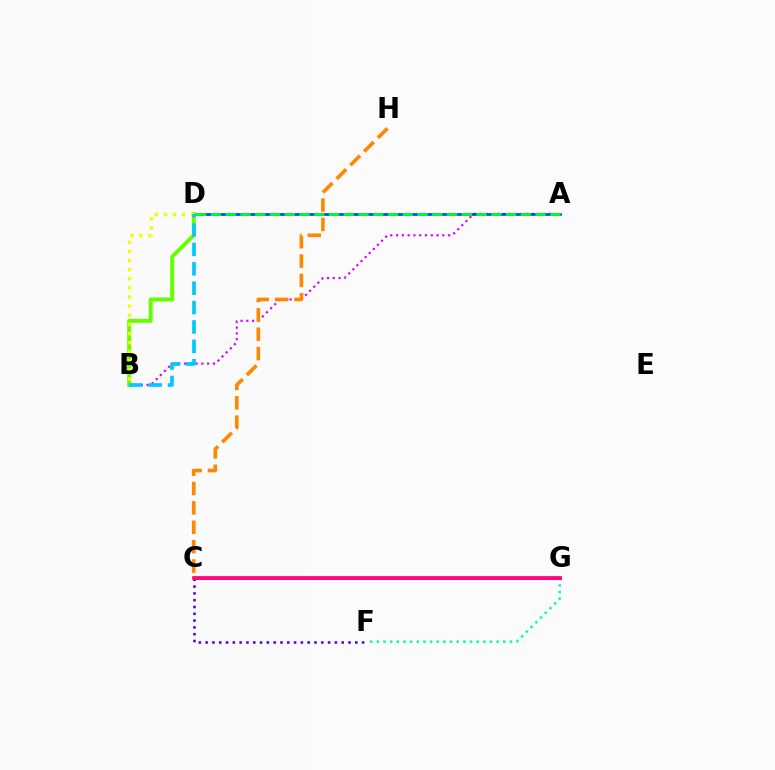{('A', 'B'): [{'color': '#d600ff', 'line_style': 'dotted', 'thickness': 1.57}], ('A', 'D'): [{'color': '#003fff', 'line_style': 'solid', 'thickness': 1.91}, {'color': '#00ff27', 'line_style': 'dashed', 'thickness': 2.0}], ('F', 'G'): [{'color': '#00ffaf', 'line_style': 'dotted', 'thickness': 1.81}], ('C', 'F'): [{'color': '#4f00ff', 'line_style': 'dotted', 'thickness': 1.85}], ('B', 'D'): [{'color': '#66ff00', 'line_style': 'solid', 'thickness': 2.85}, {'color': '#eeff00', 'line_style': 'dotted', 'thickness': 2.48}, {'color': '#00c7ff', 'line_style': 'dashed', 'thickness': 2.63}], ('C', 'G'): [{'color': '#ff0000', 'line_style': 'solid', 'thickness': 2.6}, {'color': '#ff00a0', 'line_style': 'solid', 'thickness': 2.19}], ('C', 'H'): [{'color': '#ff8800', 'line_style': 'dashed', 'thickness': 2.63}]}